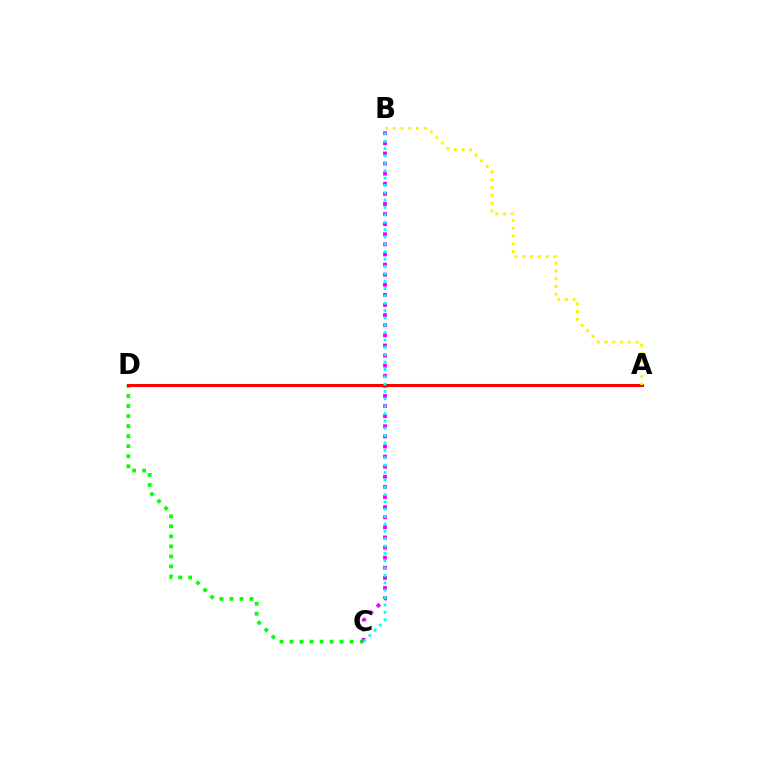{('C', 'D'): [{'color': '#08ff00', 'line_style': 'dotted', 'thickness': 2.73}], ('A', 'D'): [{'color': '#0010ff', 'line_style': 'solid', 'thickness': 2.17}, {'color': '#ff0000', 'line_style': 'solid', 'thickness': 2.16}], ('B', 'C'): [{'color': '#ee00ff', 'line_style': 'dotted', 'thickness': 2.75}, {'color': '#00fff6', 'line_style': 'dotted', 'thickness': 2.0}], ('A', 'B'): [{'color': '#fcf500', 'line_style': 'dotted', 'thickness': 2.11}]}